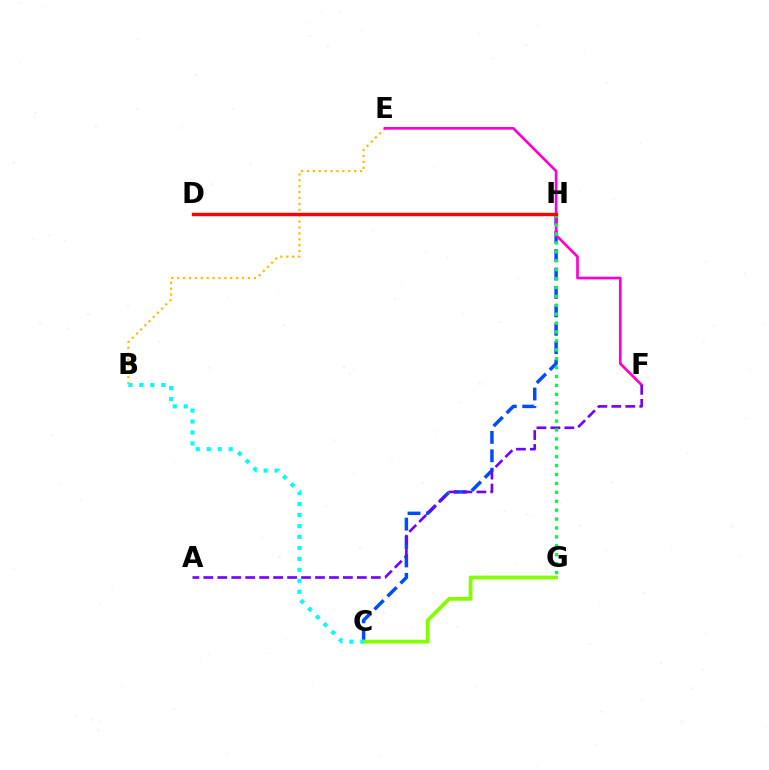{('C', 'H'): [{'color': '#004bff', 'line_style': 'dashed', 'thickness': 2.5}], ('C', 'G'): [{'color': '#84ff00', 'line_style': 'solid', 'thickness': 2.72}], ('B', 'E'): [{'color': '#ffbd00', 'line_style': 'dotted', 'thickness': 1.6}], ('E', 'F'): [{'color': '#ff00cf', 'line_style': 'solid', 'thickness': 1.93}], ('A', 'F'): [{'color': '#7200ff', 'line_style': 'dashed', 'thickness': 1.9}], ('G', 'H'): [{'color': '#00ff39', 'line_style': 'dotted', 'thickness': 2.42}], ('B', 'C'): [{'color': '#00fff6', 'line_style': 'dotted', 'thickness': 2.98}], ('D', 'H'): [{'color': '#ff0000', 'line_style': 'solid', 'thickness': 2.43}]}